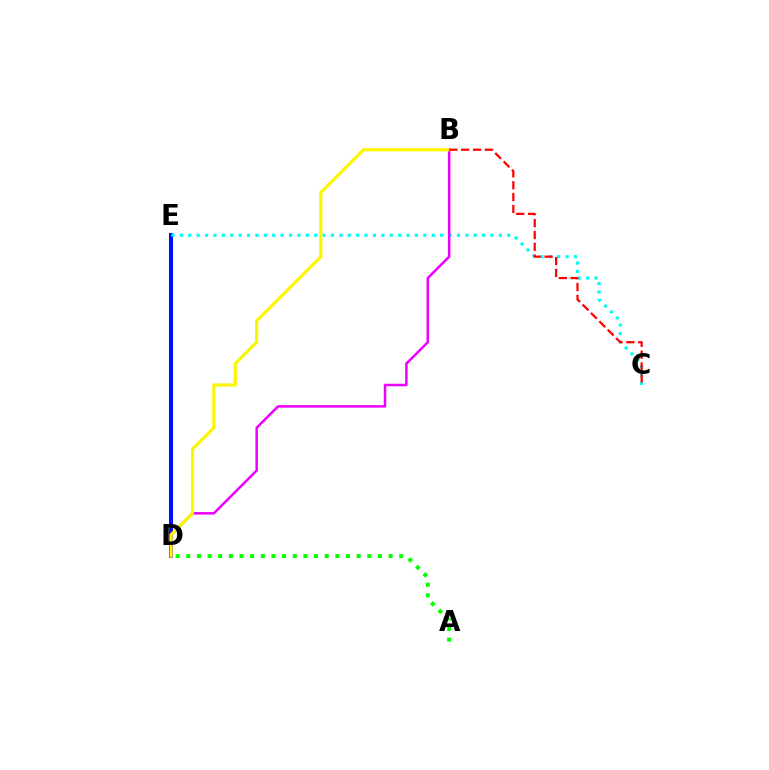{('D', 'E'): [{'color': '#0010ff', 'line_style': 'solid', 'thickness': 2.91}], ('C', 'E'): [{'color': '#00fff6', 'line_style': 'dotted', 'thickness': 2.28}], ('B', 'D'): [{'color': '#ee00ff', 'line_style': 'solid', 'thickness': 1.81}, {'color': '#fcf500', 'line_style': 'solid', 'thickness': 2.28}], ('A', 'D'): [{'color': '#08ff00', 'line_style': 'dotted', 'thickness': 2.89}], ('B', 'C'): [{'color': '#ff0000', 'line_style': 'dashed', 'thickness': 1.61}]}